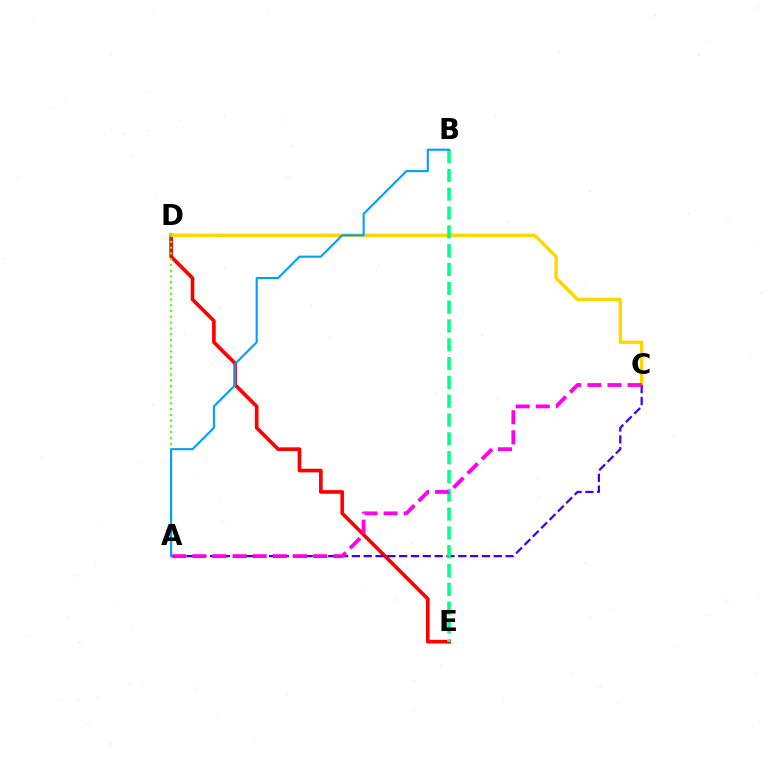{('D', 'E'): [{'color': '#ff0000', 'line_style': 'solid', 'thickness': 2.64}], ('C', 'D'): [{'color': '#ffd500', 'line_style': 'solid', 'thickness': 2.43}], ('A', 'C'): [{'color': '#3700ff', 'line_style': 'dashed', 'thickness': 1.61}, {'color': '#ff00ed', 'line_style': 'dashed', 'thickness': 2.74}], ('B', 'E'): [{'color': '#00ff86', 'line_style': 'dashed', 'thickness': 2.56}], ('A', 'D'): [{'color': '#4fff00', 'line_style': 'dotted', 'thickness': 1.57}], ('A', 'B'): [{'color': '#009eff', 'line_style': 'solid', 'thickness': 1.52}]}